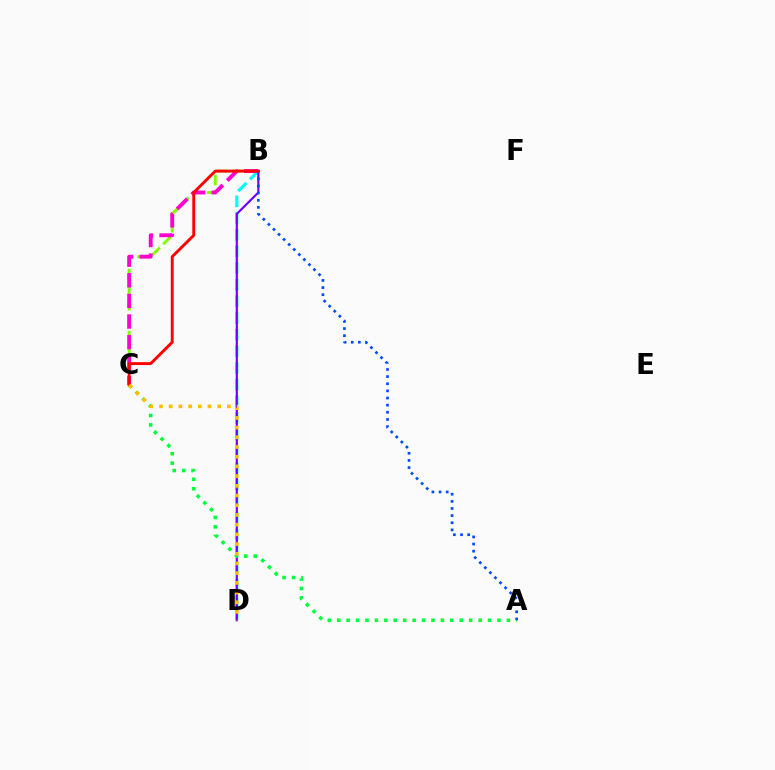{('B', 'D'): [{'color': '#00fff6', 'line_style': 'dashed', 'thickness': 2.26}, {'color': '#7200ff', 'line_style': 'solid', 'thickness': 1.56}], ('B', 'C'): [{'color': '#84ff00', 'line_style': 'dashed', 'thickness': 2.11}, {'color': '#ff00cf', 'line_style': 'dashed', 'thickness': 2.8}, {'color': '#ff0000', 'line_style': 'solid', 'thickness': 2.09}], ('A', 'C'): [{'color': '#00ff39', 'line_style': 'dotted', 'thickness': 2.56}], ('A', 'B'): [{'color': '#004bff', 'line_style': 'dotted', 'thickness': 1.94}], ('C', 'D'): [{'color': '#ffbd00', 'line_style': 'dotted', 'thickness': 2.64}]}